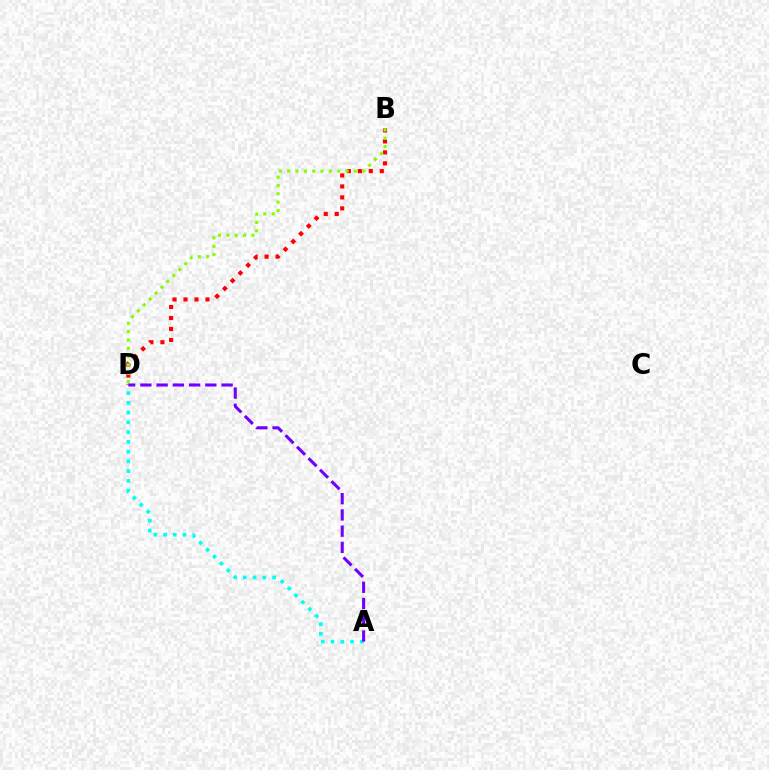{('B', 'D'): [{'color': '#ff0000', 'line_style': 'dotted', 'thickness': 2.98}, {'color': '#84ff00', 'line_style': 'dotted', 'thickness': 2.26}], ('A', 'D'): [{'color': '#00fff6', 'line_style': 'dotted', 'thickness': 2.65}, {'color': '#7200ff', 'line_style': 'dashed', 'thickness': 2.21}]}